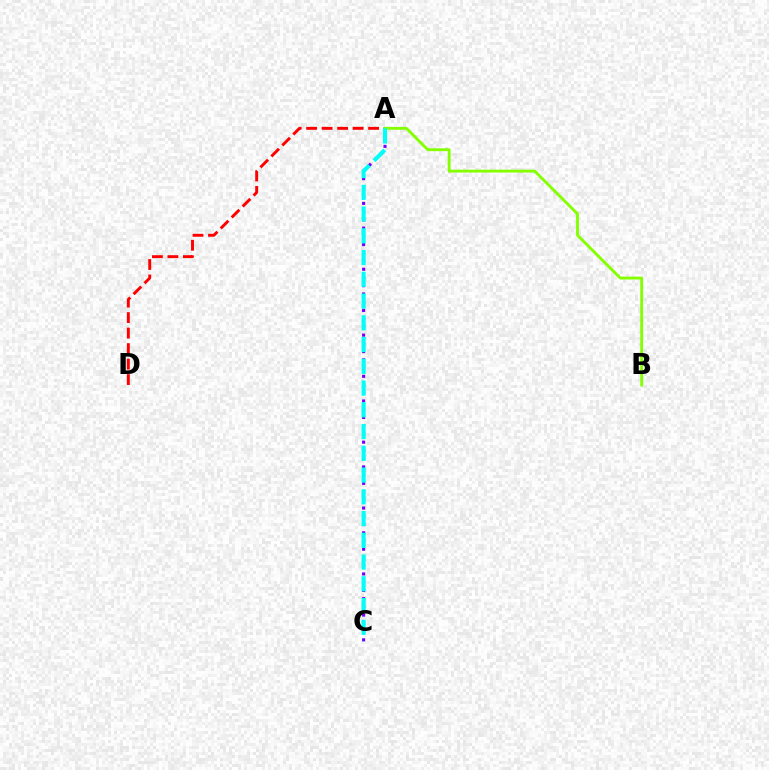{('A', 'D'): [{'color': '#ff0000', 'line_style': 'dashed', 'thickness': 2.11}], ('A', 'C'): [{'color': '#7200ff', 'line_style': 'dotted', 'thickness': 2.24}, {'color': '#00fff6', 'line_style': 'dashed', 'thickness': 2.95}], ('A', 'B'): [{'color': '#84ff00', 'line_style': 'solid', 'thickness': 2.05}]}